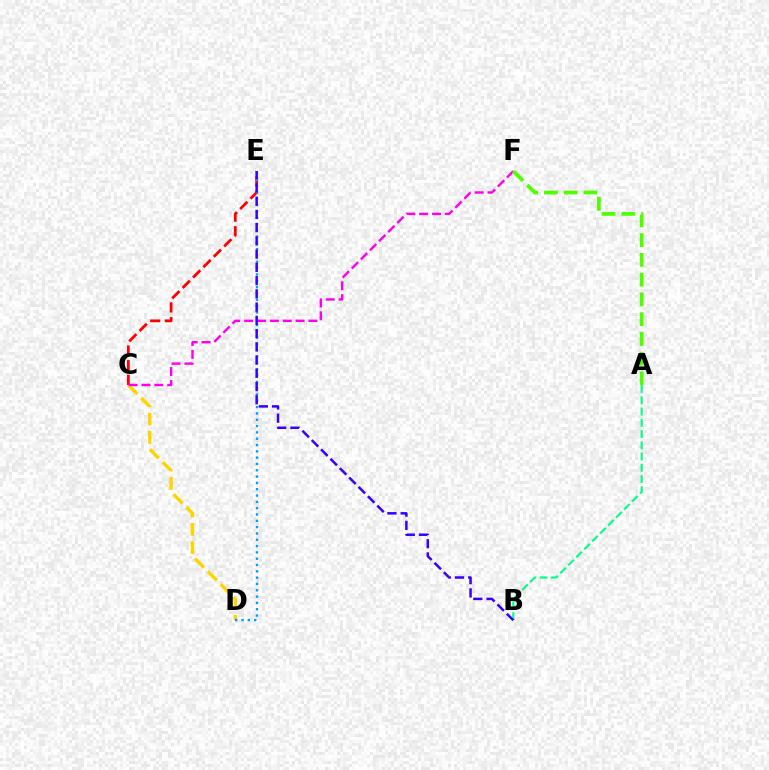{('A', 'B'): [{'color': '#00ff86', 'line_style': 'dashed', 'thickness': 1.53}], ('C', 'D'): [{'color': '#ffd500', 'line_style': 'dashed', 'thickness': 2.48}], ('C', 'E'): [{'color': '#ff0000', 'line_style': 'dashed', 'thickness': 1.99}], ('C', 'F'): [{'color': '#ff00ed', 'line_style': 'dashed', 'thickness': 1.75}], ('A', 'F'): [{'color': '#4fff00', 'line_style': 'dashed', 'thickness': 2.69}], ('D', 'E'): [{'color': '#009eff', 'line_style': 'dotted', 'thickness': 1.72}], ('B', 'E'): [{'color': '#3700ff', 'line_style': 'dashed', 'thickness': 1.8}]}